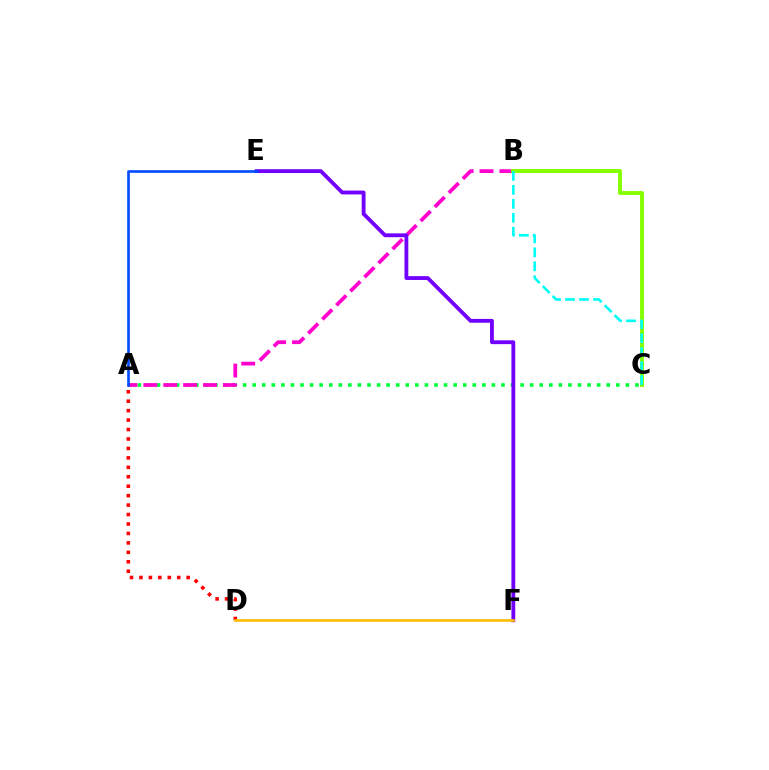{('A', 'C'): [{'color': '#00ff39', 'line_style': 'dotted', 'thickness': 2.6}], ('A', 'B'): [{'color': '#ff00cf', 'line_style': 'dashed', 'thickness': 2.7}], ('E', 'F'): [{'color': '#7200ff', 'line_style': 'solid', 'thickness': 2.76}], ('A', 'D'): [{'color': '#ff0000', 'line_style': 'dotted', 'thickness': 2.57}], ('A', 'E'): [{'color': '#004bff', 'line_style': 'solid', 'thickness': 1.9}], ('D', 'F'): [{'color': '#ffbd00', 'line_style': 'solid', 'thickness': 1.9}], ('B', 'C'): [{'color': '#84ff00', 'line_style': 'solid', 'thickness': 2.8}, {'color': '#00fff6', 'line_style': 'dashed', 'thickness': 1.9}]}